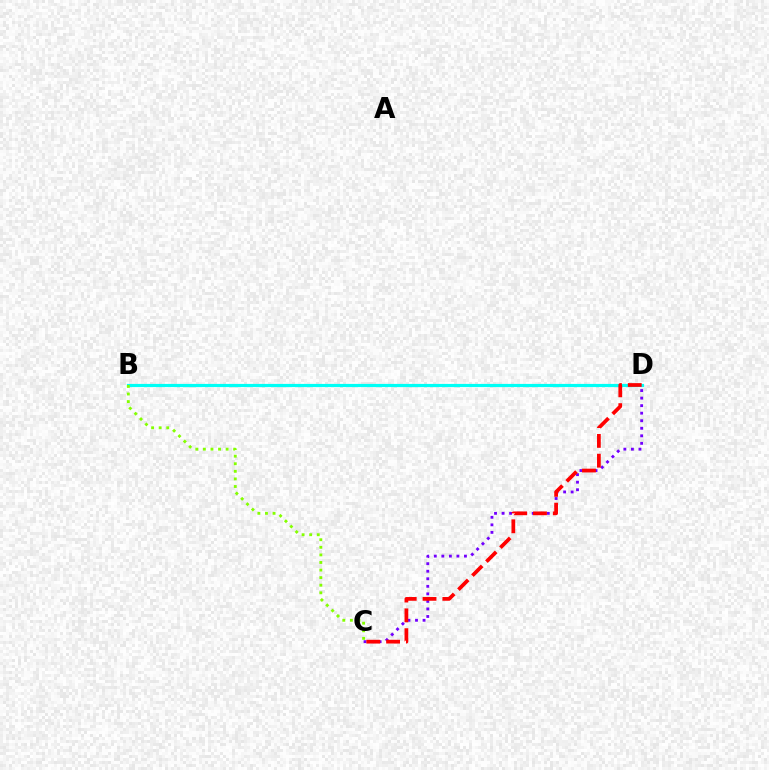{('C', 'D'): [{'color': '#7200ff', 'line_style': 'dotted', 'thickness': 2.05}, {'color': '#ff0000', 'line_style': 'dashed', 'thickness': 2.69}], ('B', 'D'): [{'color': '#00fff6', 'line_style': 'solid', 'thickness': 2.29}], ('B', 'C'): [{'color': '#84ff00', 'line_style': 'dotted', 'thickness': 2.06}]}